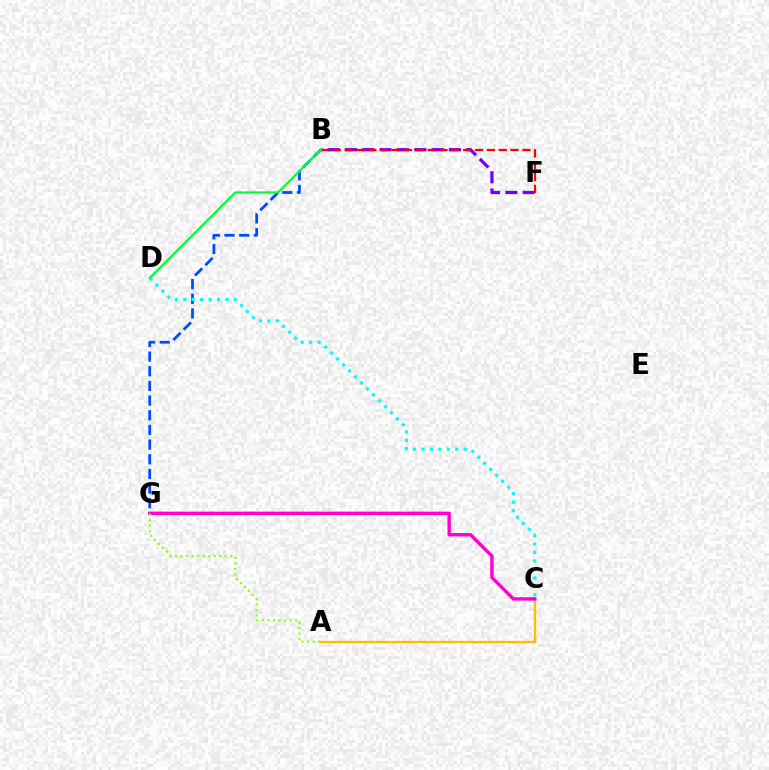{('B', 'F'): [{'color': '#7200ff', 'line_style': 'dashed', 'thickness': 2.35}, {'color': '#ff0000', 'line_style': 'dashed', 'thickness': 1.61}], ('A', 'C'): [{'color': '#ffbd00', 'line_style': 'solid', 'thickness': 1.67}], ('B', 'G'): [{'color': '#004bff', 'line_style': 'dashed', 'thickness': 1.99}], ('C', 'D'): [{'color': '#00fff6', 'line_style': 'dotted', 'thickness': 2.3}], ('C', 'G'): [{'color': '#ff00cf', 'line_style': 'solid', 'thickness': 2.44}], ('A', 'G'): [{'color': '#84ff00', 'line_style': 'dotted', 'thickness': 1.51}], ('B', 'D'): [{'color': '#00ff39', 'line_style': 'solid', 'thickness': 1.65}]}